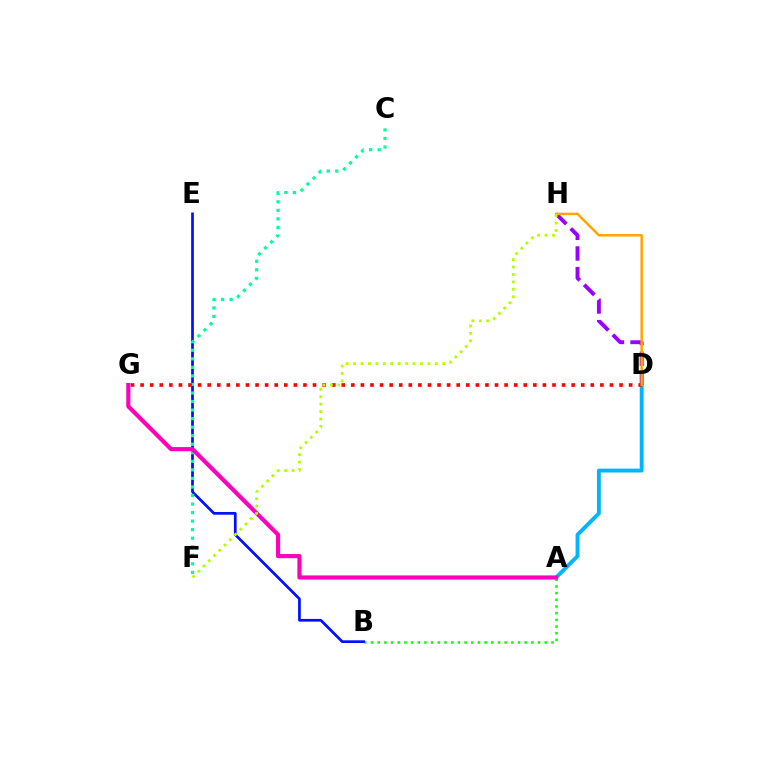{('D', 'H'): [{'color': '#9b00ff', 'line_style': 'dashed', 'thickness': 2.8}, {'color': '#ffa500', 'line_style': 'solid', 'thickness': 1.79}], ('A', 'D'): [{'color': '#00b5ff', 'line_style': 'solid', 'thickness': 2.79}], ('A', 'B'): [{'color': '#08ff00', 'line_style': 'dotted', 'thickness': 1.82}], ('B', 'E'): [{'color': '#0010ff', 'line_style': 'solid', 'thickness': 1.95}], ('C', 'F'): [{'color': '#00ff9d', 'line_style': 'dotted', 'thickness': 2.32}], ('D', 'G'): [{'color': '#ff0000', 'line_style': 'dotted', 'thickness': 2.6}], ('A', 'G'): [{'color': '#ff00bd', 'line_style': 'solid', 'thickness': 2.99}], ('F', 'H'): [{'color': '#b3ff00', 'line_style': 'dotted', 'thickness': 2.02}]}